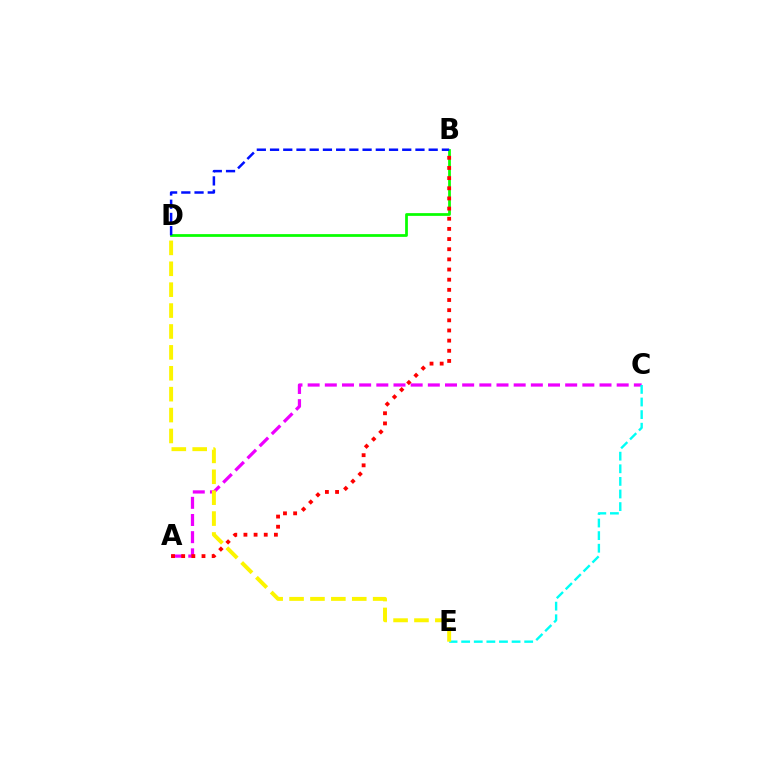{('A', 'C'): [{'color': '#ee00ff', 'line_style': 'dashed', 'thickness': 2.33}], ('B', 'D'): [{'color': '#08ff00', 'line_style': 'solid', 'thickness': 1.98}, {'color': '#0010ff', 'line_style': 'dashed', 'thickness': 1.8}], ('C', 'E'): [{'color': '#00fff6', 'line_style': 'dashed', 'thickness': 1.71}], ('D', 'E'): [{'color': '#fcf500', 'line_style': 'dashed', 'thickness': 2.84}], ('A', 'B'): [{'color': '#ff0000', 'line_style': 'dotted', 'thickness': 2.76}]}